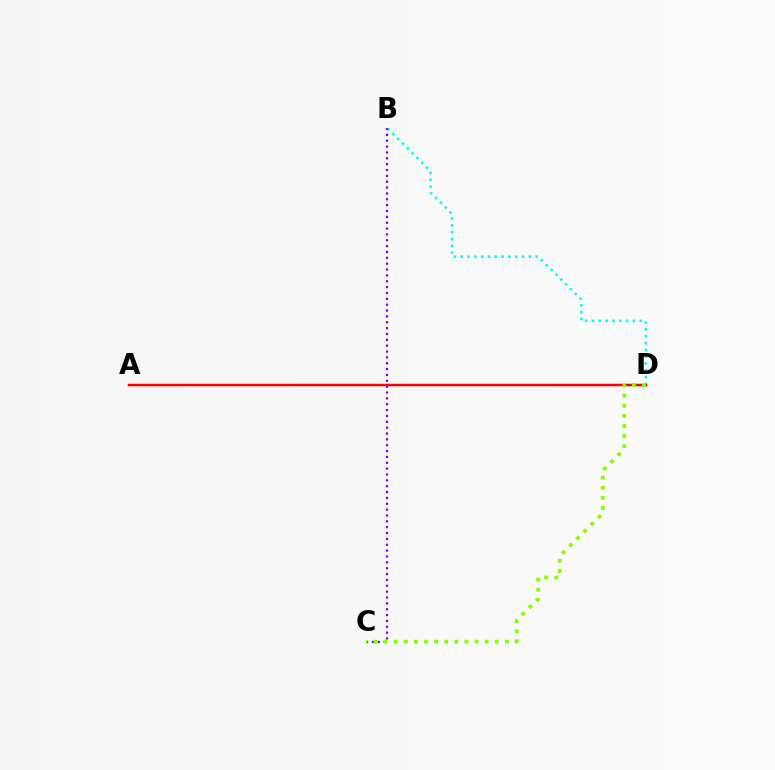{('B', 'D'): [{'color': '#00fff6', 'line_style': 'dotted', 'thickness': 1.85}], ('A', 'D'): [{'color': '#ff0000', 'line_style': 'solid', 'thickness': 1.8}], ('B', 'C'): [{'color': '#7200ff', 'line_style': 'dotted', 'thickness': 1.59}], ('C', 'D'): [{'color': '#84ff00', 'line_style': 'dotted', 'thickness': 2.74}]}